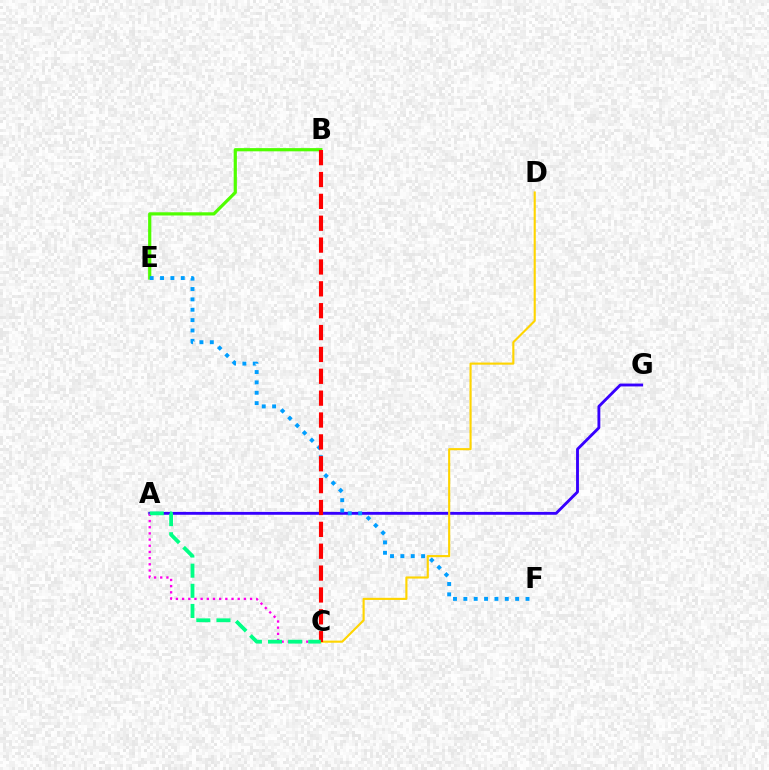{('B', 'E'): [{'color': '#4fff00', 'line_style': 'solid', 'thickness': 2.31}], ('A', 'G'): [{'color': '#3700ff', 'line_style': 'solid', 'thickness': 2.06}], ('A', 'C'): [{'color': '#ff00ed', 'line_style': 'dotted', 'thickness': 1.68}, {'color': '#00ff86', 'line_style': 'dashed', 'thickness': 2.74}], ('E', 'F'): [{'color': '#009eff', 'line_style': 'dotted', 'thickness': 2.81}], ('C', 'D'): [{'color': '#ffd500', 'line_style': 'solid', 'thickness': 1.53}], ('B', 'C'): [{'color': '#ff0000', 'line_style': 'dashed', 'thickness': 2.97}]}